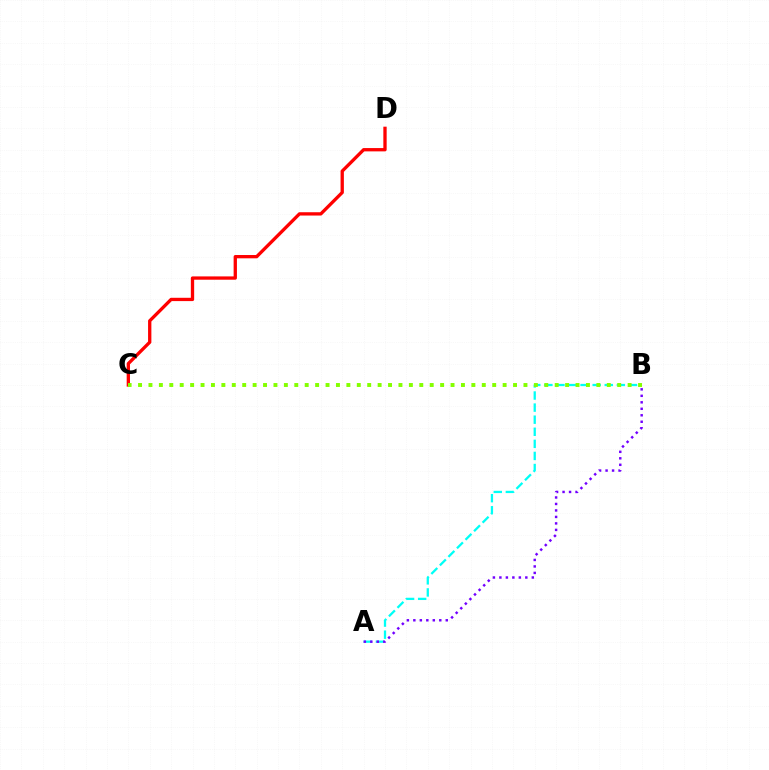{('A', 'B'): [{'color': '#00fff6', 'line_style': 'dashed', 'thickness': 1.64}, {'color': '#7200ff', 'line_style': 'dotted', 'thickness': 1.76}], ('C', 'D'): [{'color': '#ff0000', 'line_style': 'solid', 'thickness': 2.38}], ('B', 'C'): [{'color': '#84ff00', 'line_style': 'dotted', 'thickness': 2.83}]}